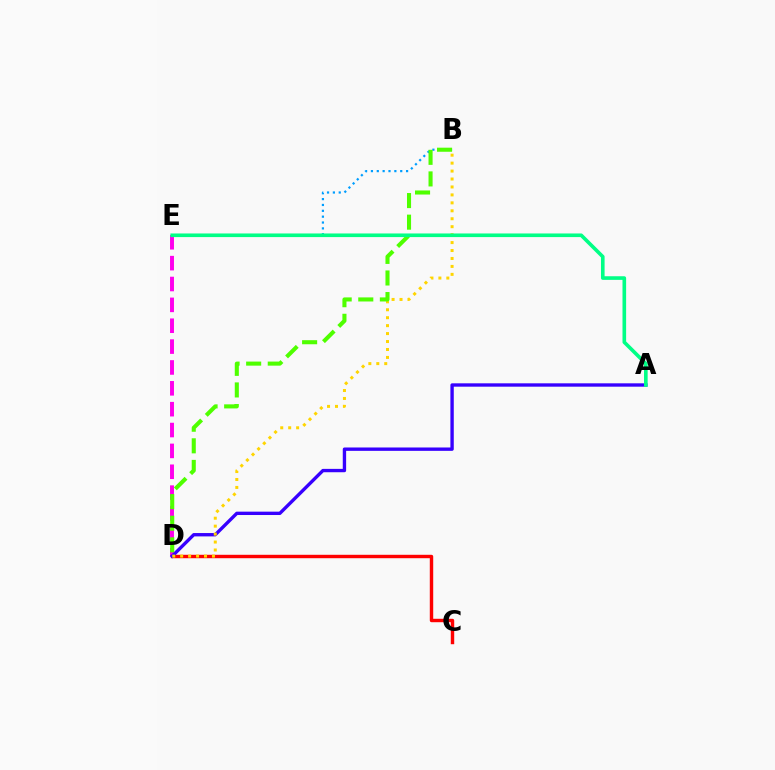{('D', 'E'): [{'color': '#ff00ed', 'line_style': 'dashed', 'thickness': 2.83}], ('C', 'D'): [{'color': '#ff0000', 'line_style': 'solid', 'thickness': 2.46}], ('A', 'D'): [{'color': '#3700ff', 'line_style': 'solid', 'thickness': 2.42}], ('B', 'E'): [{'color': '#009eff', 'line_style': 'dotted', 'thickness': 1.59}], ('B', 'D'): [{'color': '#ffd500', 'line_style': 'dotted', 'thickness': 2.16}, {'color': '#4fff00', 'line_style': 'dashed', 'thickness': 2.93}], ('A', 'E'): [{'color': '#00ff86', 'line_style': 'solid', 'thickness': 2.61}]}